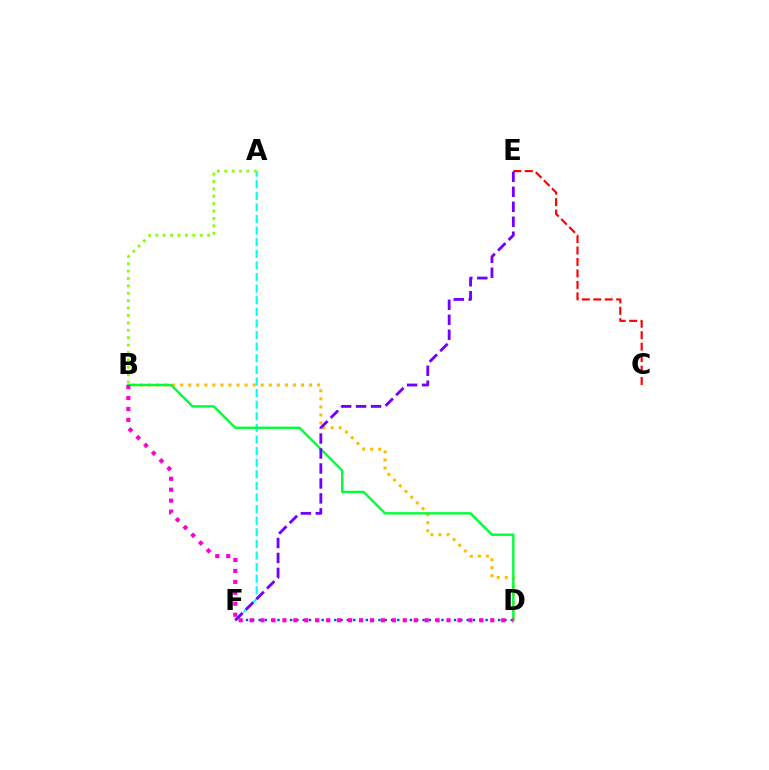{('D', 'F'): [{'color': '#004bff', 'line_style': 'dotted', 'thickness': 1.71}], ('A', 'F'): [{'color': '#00fff6', 'line_style': 'dashed', 'thickness': 1.58}], ('A', 'B'): [{'color': '#84ff00', 'line_style': 'dotted', 'thickness': 2.01}], ('B', 'D'): [{'color': '#ffbd00', 'line_style': 'dotted', 'thickness': 2.19}, {'color': '#00ff39', 'line_style': 'solid', 'thickness': 1.73}, {'color': '#ff00cf', 'line_style': 'dotted', 'thickness': 2.97}], ('C', 'E'): [{'color': '#ff0000', 'line_style': 'dashed', 'thickness': 1.56}], ('E', 'F'): [{'color': '#7200ff', 'line_style': 'dashed', 'thickness': 2.03}]}